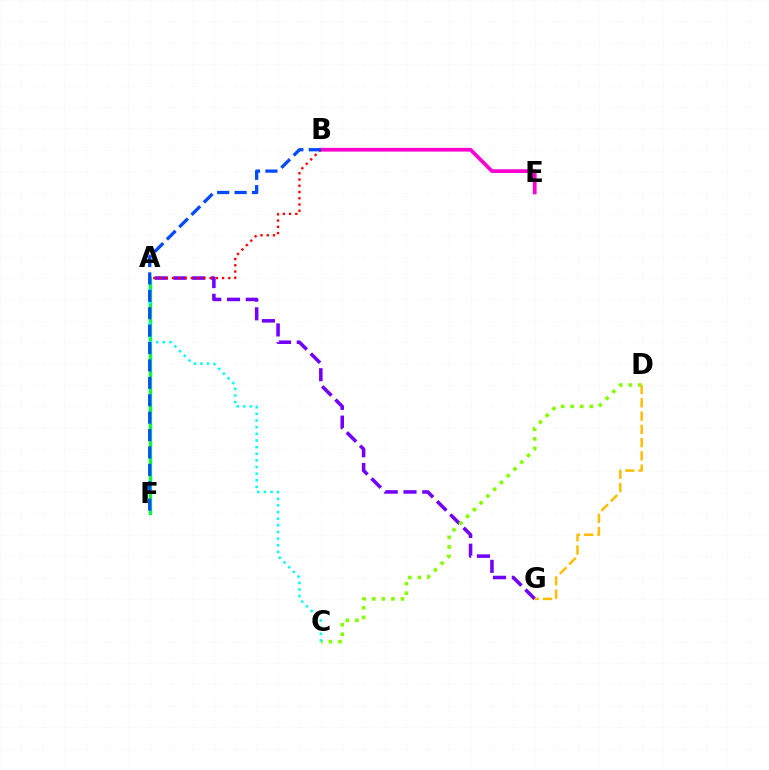{('B', 'E'): [{'color': '#ff00cf', 'line_style': 'solid', 'thickness': 2.69}], ('A', 'G'): [{'color': '#7200ff', 'line_style': 'dashed', 'thickness': 2.55}], ('C', 'D'): [{'color': '#84ff00', 'line_style': 'dotted', 'thickness': 2.6}], ('A', 'F'): [{'color': '#00ff39', 'line_style': 'solid', 'thickness': 2.36}], ('A', 'B'): [{'color': '#ff0000', 'line_style': 'dotted', 'thickness': 1.7}], ('A', 'C'): [{'color': '#00fff6', 'line_style': 'dotted', 'thickness': 1.8}], ('D', 'G'): [{'color': '#ffbd00', 'line_style': 'dashed', 'thickness': 1.8}], ('B', 'F'): [{'color': '#004bff', 'line_style': 'dashed', 'thickness': 2.36}]}